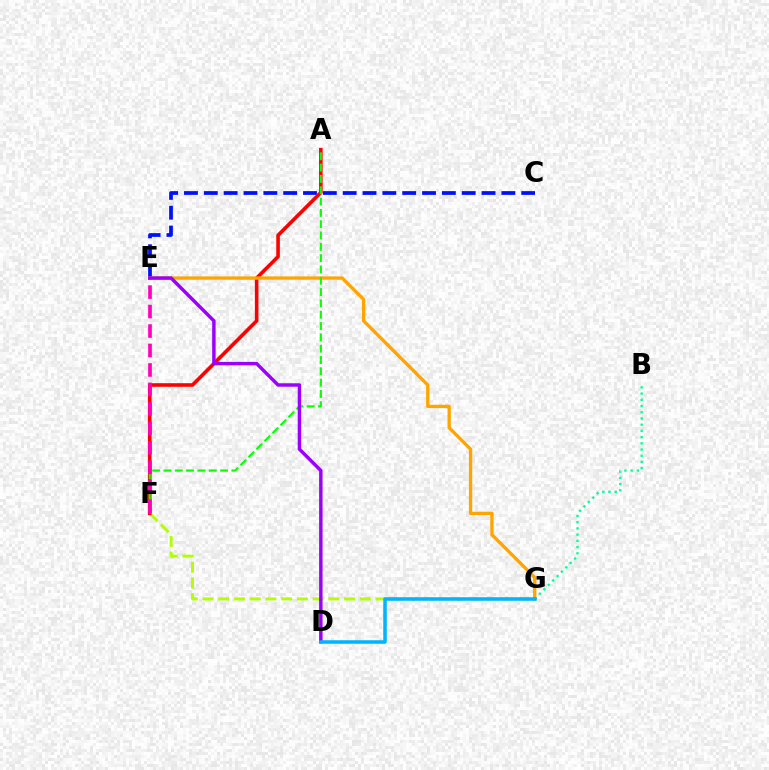{('F', 'G'): [{'color': '#b3ff00', 'line_style': 'dashed', 'thickness': 2.14}], ('C', 'E'): [{'color': '#0010ff', 'line_style': 'dashed', 'thickness': 2.7}], ('A', 'F'): [{'color': '#ff0000', 'line_style': 'solid', 'thickness': 2.59}, {'color': '#08ff00', 'line_style': 'dashed', 'thickness': 1.54}], ('E', 'G'): [{'color': '#ffa500', 'line_style': 'solid', 'thickness': 2.39}], ('B', 'G'): [{'color': '#00ff9d', 'line_style': 'dotted', 'thickness': 1.69}], ('E', 'F'): [{'color': '#ff00bd', 'line_style': 'dashed', 'thickness': 2.64}], ('D', 'E'): [{'color': '#9b00ff', 'line_style': 'solid', 'thickness': 2.48}], ('D', 'G'): [{'color': '#00b5ff', 'line_style': 'solid', 'thickness': 2.53}]}